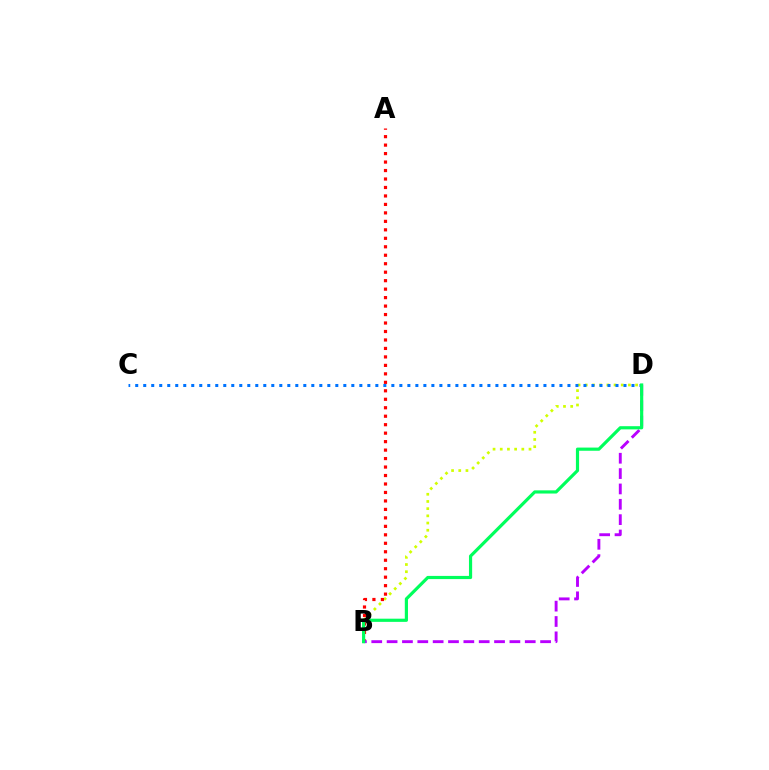{('B', 'D'): [{'color': '#d1ff00', 'line_style': 'dotted', 'thickness': 1.95}, {'color': '#b900ff', 'line_style': 'dashed', 'thickness': 2.09}, {'color': '#00ff5c', 'line_style': 'solid', 'thickness': 2.29}], ('A', 'B'): [{'color': '#ff0000', 'line_style': 'dotted', 'thickness': 2.3}], ('C', 'D'): [{'color': '#0074ff', 'line_style': 'dotted', 'thickness': 2.17}]}